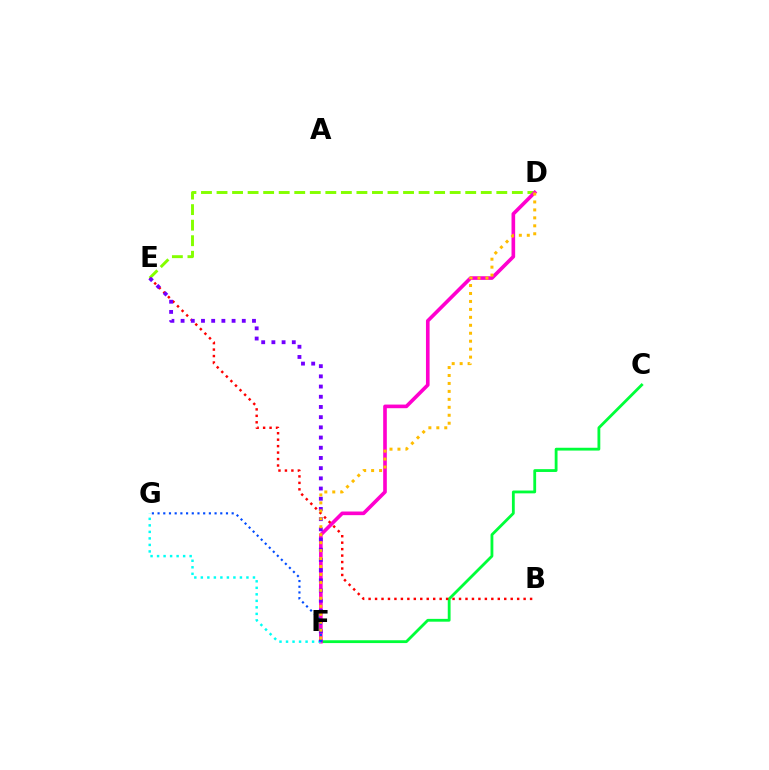{('C', 'F'): [{'color': '#00ff39', 'line_style': 'solid', 'thickness': 2.03}], ('D', 'E'): [{'color': '#84ff00', 'line_style': 'dashed', 'thickness': 2.11}], ('D', 'F'): [{'color': '#ff00cf', 'line_style': 'solid', 'thickness': 2.62}, {'color': '#ffbd00', 'line_style': 'dotted', 'thickness': 2.16}], ('B', 'E'): [{'color': '#ff0000', 'line_style': 'dotted', 'thickness': 1.76}], ('F', 'G'): [{'color': '#00fff6', 'line_style': 'dotted', 'thickness': 1.77}, {'color': '#004bff', 'line_style': 'dotted', 'thickness': 1.55}], ('E', 'F'): [{'color': '#7200ff', 'line_style': 'dotted', 'thickness': 2.77}]}